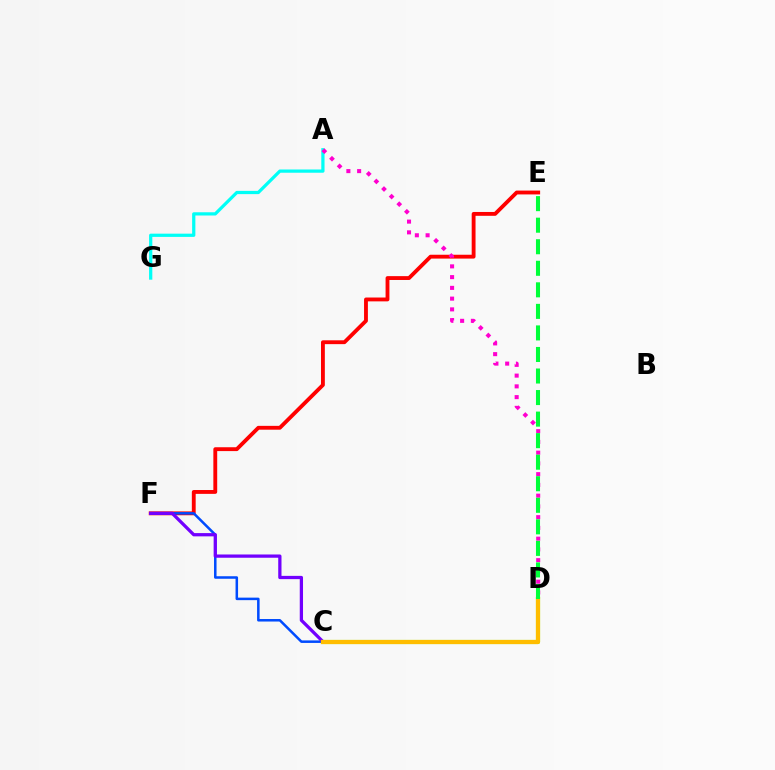{('E', 'F'): [{'color': '#ff0000', 'line_style': 'solid', 'thickness': 2.77}], ('C', 'F'): [{'color': '#004bff', 'line_style': 'solid', 'thickness': 1.81}, {'color': '#7200ff', 'line_style': 'solid', 'thickness': 2.35}], ('C', 'D'): [{'color': '#84ff00', 'line_style': 'solid', 'thickness': 2.98}, {'color': '#ffbd00', 'line_style': 'solid', 'thickness': 3.0}], ('A', 'G'): [{'color': '#00fff6', 'line_style': 'solid', 'thickness': 2.33}], ('A', 'D'): [{'color': '#ff00cf', 'line_style': 'dotted', 'thickness': 2.92}], ('D', 'E'): [{'color': '#00ff39', 'line_style': 'dashed', 'thickness': 2.93}]}